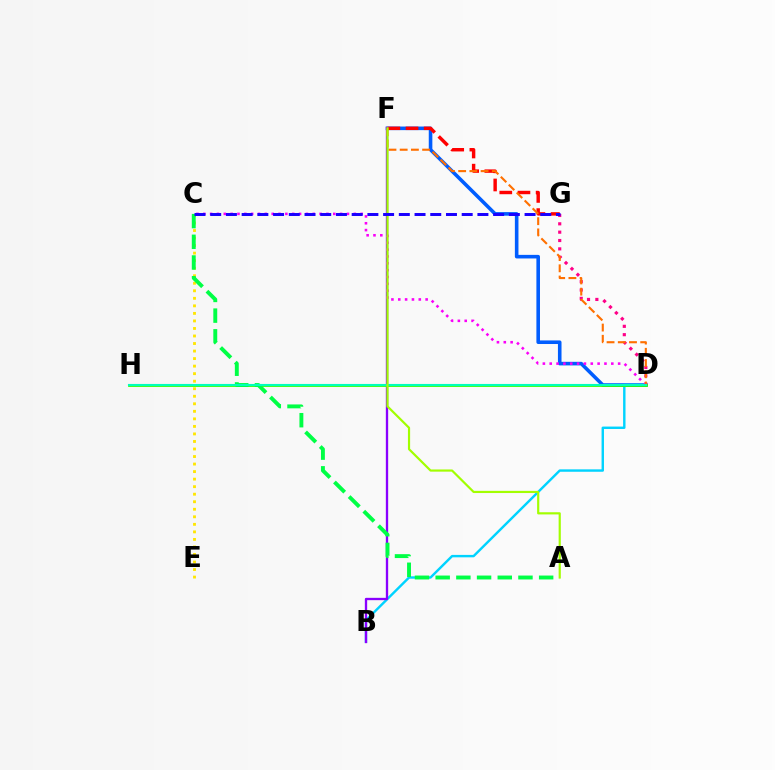{('D', 'F'): [{'color': '#005dff', 'line_style': 'solid', 'thickness': 2.58}, {'color': '#ff7000', 'line_style': 'dashed', 'thickness': 1.52}], ('B', 'D'): [{'color': '#00d3ff', 'line_style': 'solid', 'thickness': 1.74}], ('B', 'F'): [{'color': '#8a00ff', 'line_style': 'solid', 'thickness': 1.68}], ('D', 'G'): [{'color': '#ff0088', 'line_style': 'dotted', 'thickness': 2.27}], ('C', 'E'): [{'color': '#ffe600', 'line_style': 'dotted', 'thickness': 2.05}], ('D', 'H'): [{'color': '#31ff00', 'line_style': 'solid', 'thickness': 1.99}, {'color': '#00ffbb', 'line_style': 'solid', 'thickness': 1.52}], ('C', 'D'): [{'color': '#fa00f9', 'line_style': 'dotted', 'thickness': 1.86}], ('F', 'G'): [{'color': '#ff0000', 'line_style': 'dashed', 'thickness': 2.47}], ('A', 'C'): [{'color': '#00ff45', 'line_style': 'dashed', 'thickness': 2.81}], ('A', 'F'): [{'color': '#a2ff00', 'line_style': 'solid', 'thickness': 1.57}], ('C', 'G'): [{'color': '#1900ff', 'line_style': 'dashed', 'thickness': 2.14}]}